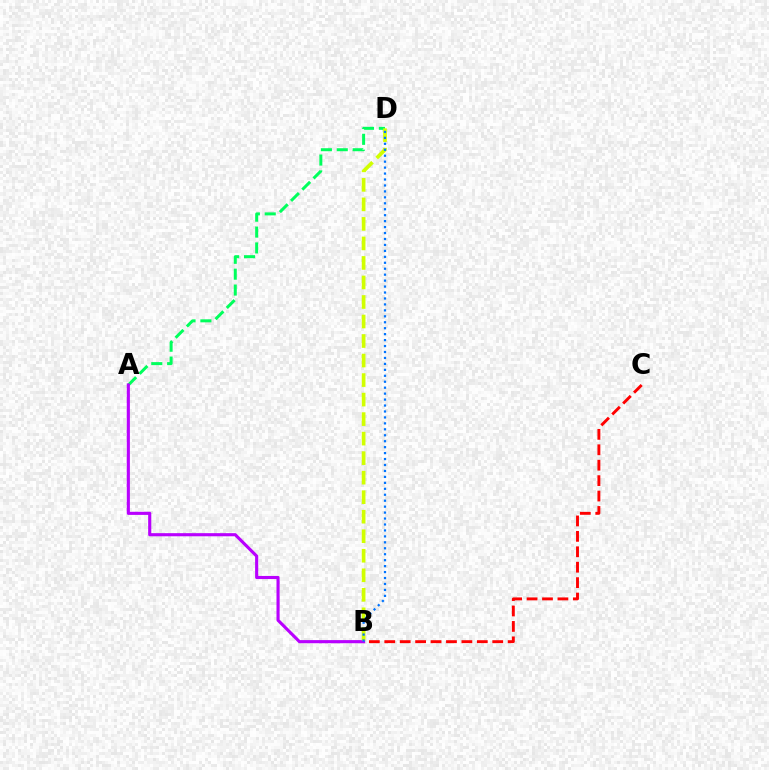{('B', 'C'): [{'color': '#ff0000', 'line_style': 'dashed', 'thickness': 2.1}], ('A', 'D'): [{'color': '#00ff5c', 'line_style': 'dashed', 'thickness': 2.16}], ('A', 'B'): [{'color': '#b900ff', 'line_style': 'solid', 'thickness': 2.25}], ('B', 'D'): [{'color': '#d1ff00', 'line_style': 'dashed', 'thickness': 2.65}, {'color': '#0074ff', 'line_style': 'dotted', 'thickness': 1.62}]}